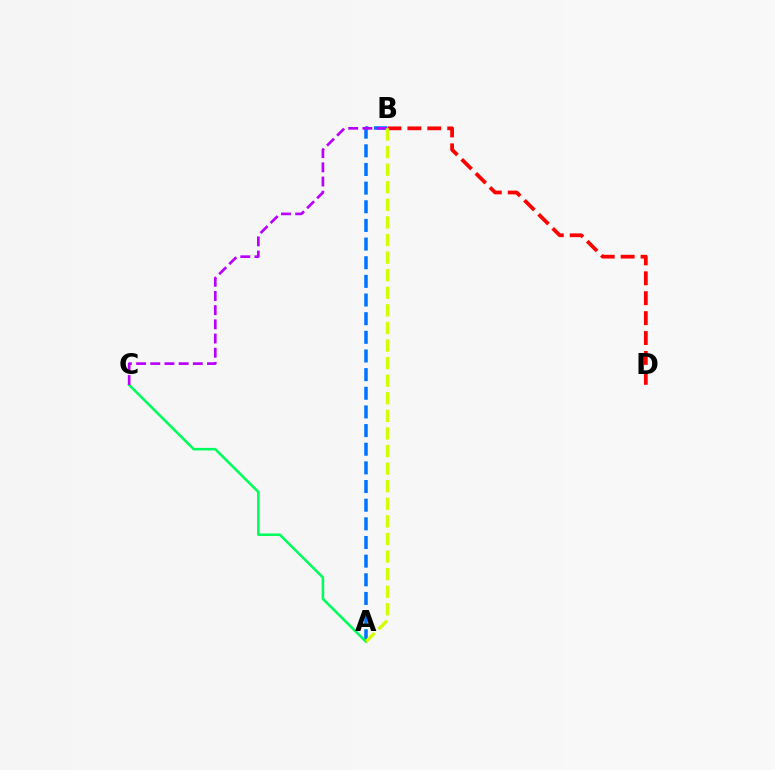{('A', 'B'): [{'color': '#0074ff', 'line_style': 'dashed', 'thickness': 2.53}, {'color': '#d1ff00', 'line_style': 'dashed', 'thickness': 2.39}], ('A', 'C'): [{'color': '#00ff5c', 'line_style': 'solid', 'thickness': 1.85}], ('B', 'C'): [{'color': '#b900ff', 'line_style': 'dashed', 'thickness': 1.93}], ('B', 'D'): [{'color': '#ff0000', 'line_style': 'dashed', 'thickness': 2.7}]}